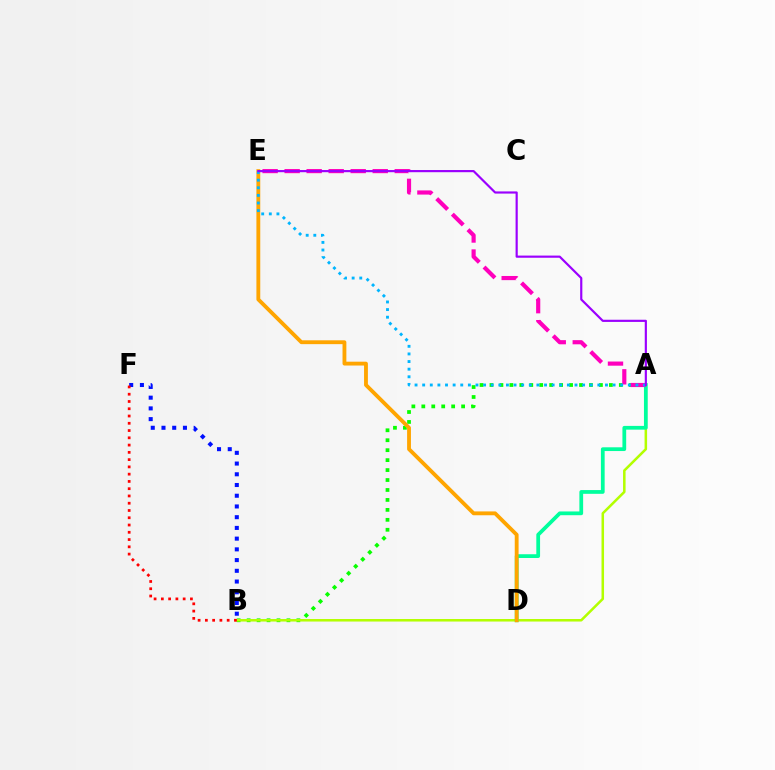{('A', 'B'): [{'color': '#08ff00', 'line_style': 'dotted', 'thickness': 2.7}, {'color': '#b3ff00', 'line_style': 'solid', 'thickness': 1.82}], ('A', 'D'): [{'color': '#00ff9d', 'line_style': 'solid', 'thickness': 2.7}], ('B', 'F'): [{'color': '#0010ff', 'line_style': 'dotted', 'thickness': 2.91}, {'color': '#ff0000', 'line_style': 'dotted', 'thickness': 1.97}], ('D', 'E'): [{'color': '#ffa500', 'line_style': 'solid', 'thickness': 2.77}], ('A', 'E'): [{'color': '#ff00bd', 'line_style': 'dashed', 'thickness': 2.99}, {'color': '#00b5ff', 'line_style': 'dotted', 'thickness': 2.07}, {'color': '#9b00ff', 'line_style': 'solid', 'thickness': 1.57}]}